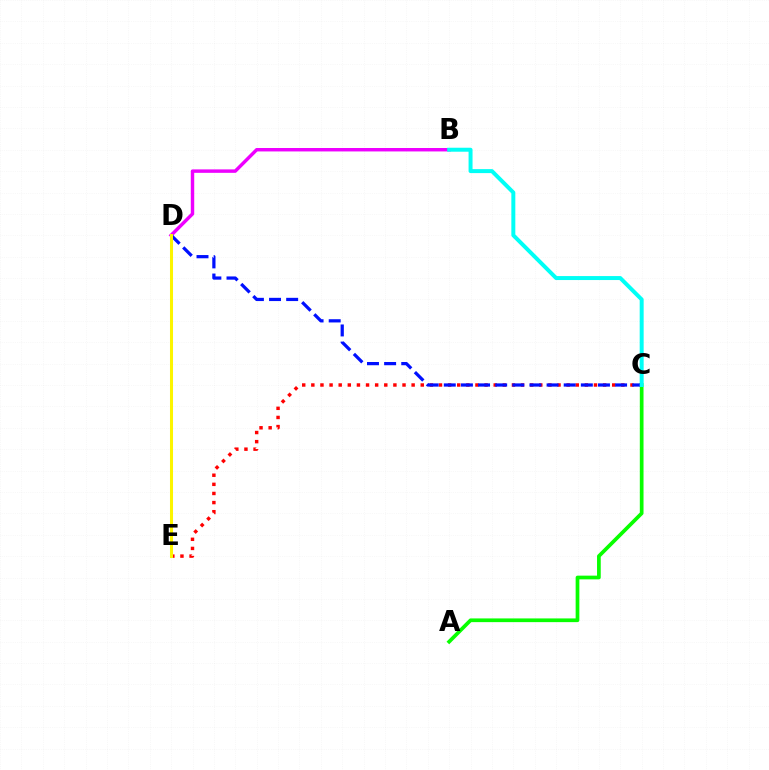{('C', 'E'): [{'color': '#ff0000', 'line_style': 'dotted', 'thickness': 2.48}], ('A', 'C'): [{'color': '#08ff00', 'line_style': 'solid', 'thickness': 2.67}], ('B', 'D'): [{'color': '#ee00ff', 'line_style': 'solid', 'thickness': 2.48}], ('C', 'D'): [{'color': '#0010ff', 'line_style': 'dashed', 'thickness': 2.33}], ('B', 'C'): [{'color': '#00fff6', 'line_style': 'solid', 'thickness': 2.86}], ('D', 'E'): [{'color': '#fcf500', 'line_style': 'solid', 'thickness': 2.18}]}